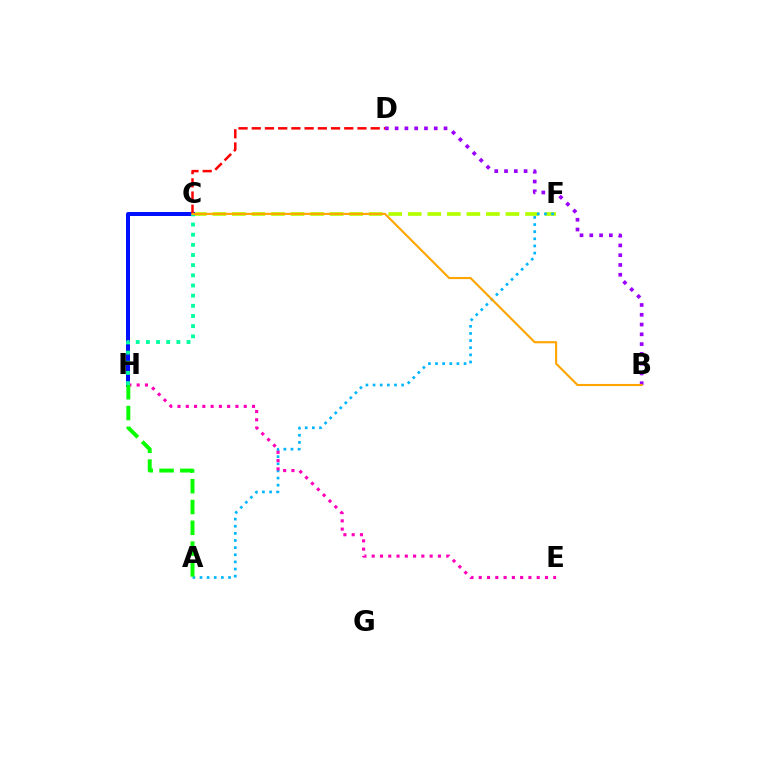{('C', 'F'): [{'color': '#b3ff00', 'line_style': 'dashed', 'thickness': 2.65}], ('C', 'H'): [{'color': '#0010ff', 'line_style': 'solid', 'thickness': 2.87}, {'color': '#00ff9d', 'line_style': 'dotted', 'thickness': 2.76}], ('C', 'D'): [{'color': '#ff0000', 'line_style': 'dashed', 'thickness': 1.8}], ('B', 'D'): [{'color': '#9b00ff', 'line_style': 'dotted', 'thickness': 2.66}], ('A', 'F'): [{'color': '#00b5ff', 'line_style': 'dotted', 'thickness': 1.94}], ('E', 'H'): [{'color': '#ff00bd', 'line_style': 'dotted', 'thickness': 2.25}], ('B', 'C'): [{'color': '#ffa500', 'line_style': 'solid', 'thickness': 1.53}], ('A', 'H'): [{'color': '#08ff00', 'line_style': 'dashed', 'thickness': 2.83}]}